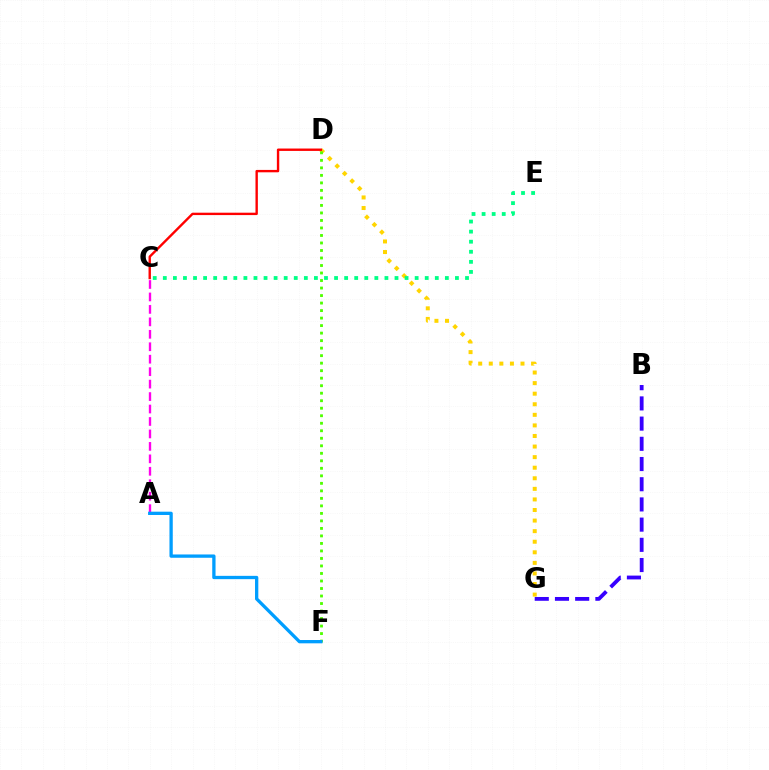{('D', 'G'): [{'color': '#ffd500', 'line_style': 'dotted', 'thickness': 2.87}], ('A', 'C'): [{'color': '#ff00ed', 'line_style': 'dashed', 'thickness': 1.69}], ('C', 'D'): [{'color': '#ff0000', 'line_style': 'solid', 'thickness': 1.72}], ('C', 'E'): [{'color': '#00ff86', 'line_style': 'dotted', 'thickness': 2.74}], ('D', 'F'): [{'color': '#4fff00', 'line_style': 'dotted', 'thickness': 2.04}], ('B', 'G'): [{'color': '#3700ff', 'line_style': 'dashed', 'thickness': 2.74}], ('A', 'F'): [{'color': '#009eff', 'line_style': 'solid', 'thickness': 2.38}]}